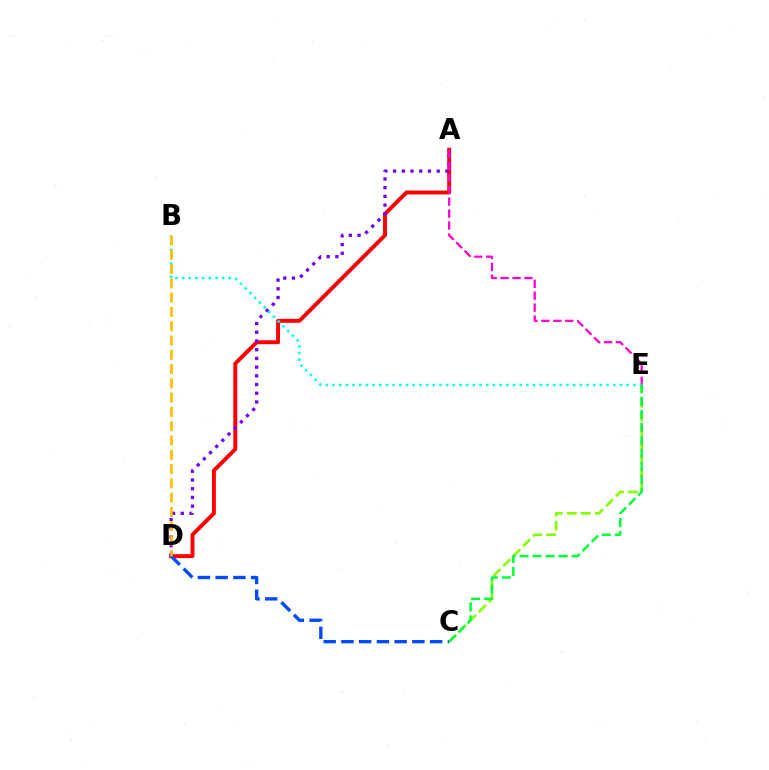{('C', 'E'): [{'color': '#84ff00', 'line_style': 'dashed', 'thickness': 1.9}, {'color': '#00ff39', 'line_style': 'dashed', 'thickness': 1.77}], ('A', 'D'): [{'color': '#ff0000', 'line_style': 'solid', 'thickness': 2.83}, {'color': '#7200ff', 'line_style': 'dotted', 'thickness': 2.37}], ('C', 'D'): [{'color': '#004bff', 'line_style': 'dashed', 'thickness': 2.41}], ('A', 'E'): [{'color': '#ff00cf', 'line_style': 'dashed', 'thickness': 1.62}], ('B', 'E'): [{'color': '#00fff6', 'line_style': 'dotted', 'thickness': 1.82}], ('B', 'D'): [{'color': '#ffbd00', 'line_style': 'dashed', 'thickness': 1.94}]}